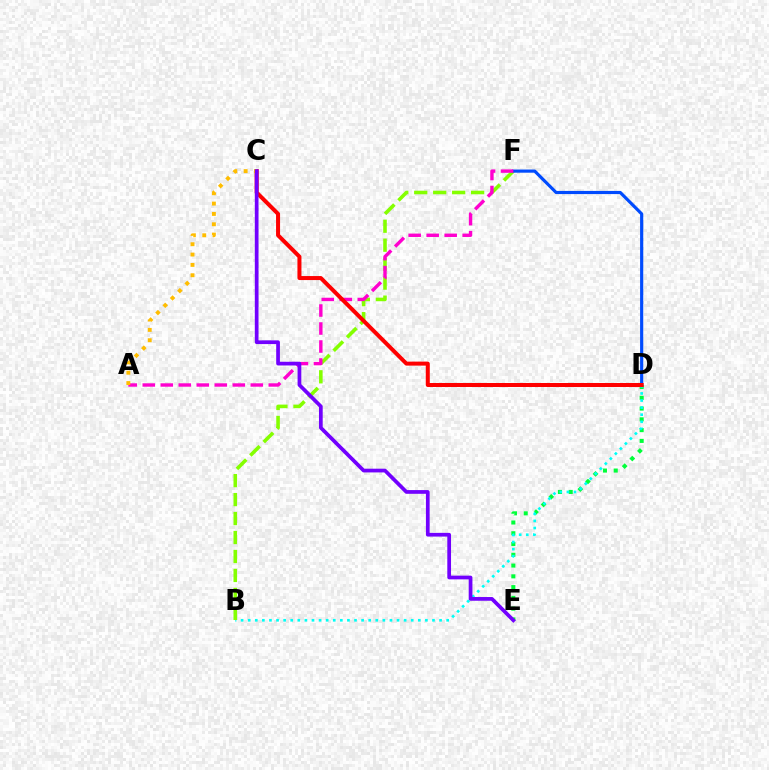{('D', 'E'): [{'color': '#00ff39', 'line_style': 'dotted', 'thickness': 2.93}], ('B', 'D'): [{'color': '#00fff6', 'line_style': 'dotted', 'thickness': 1.93}], ('B', 'F'): [{'color': '#84ff00', 'line_style': 'dashed', 'thickness': 2.58}], ('D', 'F'): [{'color': '#004bff', 'line_style': 'solid', 'thickness': 2.27}], ('A', 'F'): [{'color': '#ff00cf', 'line_style': 'dashed', 'thickness': 2.45}], ('C', 'D'): [{'color': '#ff0000', 'line_style': 'solid', 'thickness': 2.89}], ('A', 'C'): [{'color': '#ffbd00', 'line_style': 'dotted', 'thickness': 2.81}], ('C', 'E'): [{'color': '#7200ff', 'line_style': 'solid', 'thickness': 2.68}]}